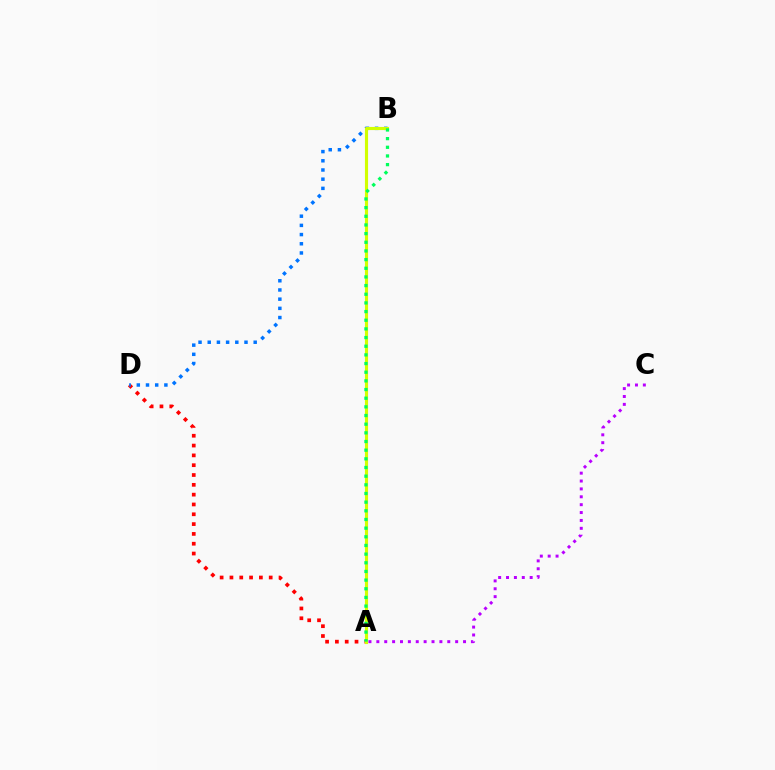{('A', 'D'): [{'color': '#ff0000', 'line_style': 'dotted', 'thickness': 2.67}], ('B', 'D'): [{'color': '#0074ff', 'line_style': 'dotted', 'thickness': 2.5}], ('A', 'B'): [{'color': '#d1ff00', 'line_style': 'solid', 'thickness': 2.26}, {'color': '#00ff5c', 'line_style': 'dotted', 'thickness': 2.35}], ('A', 'C'): [{'color': '#b900ff', 'line_style': 'dotted', 'thickness': 2.14}]}